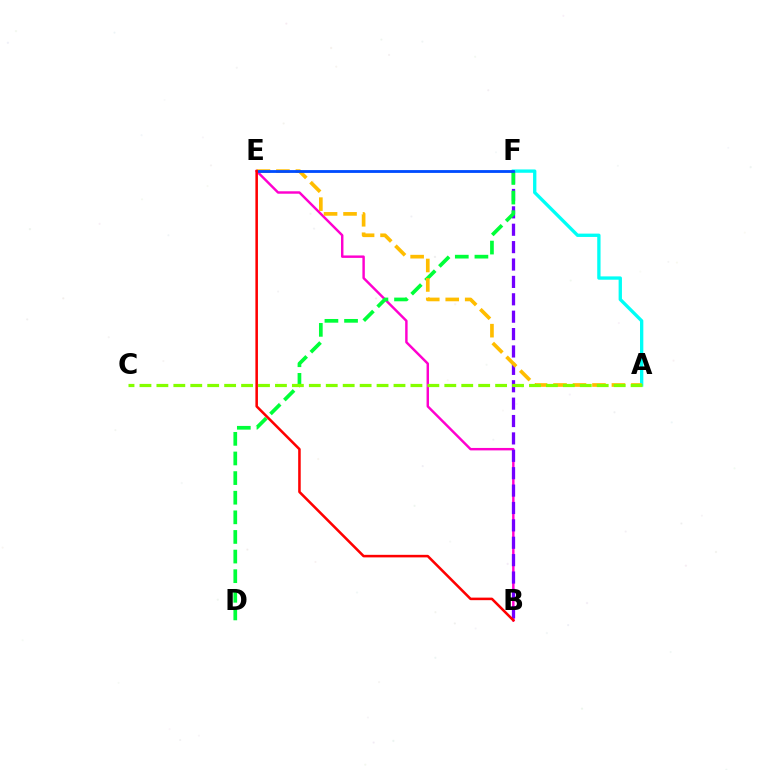{('B', 'E'): [{'color': '#ff00cf', 'line_style': 'solid', 'thickness': 1.76}, {'color': '#ff0000', 'line_style': 'solid', 'thickness': 1.84}], ('A', 'F'): [{'color': '#00fff6', 'line_style': 'solid', 'thickness': 2.4}], ('B', 'F'): [{'color': '#7200ff', 'line_style': 'dashed', 'thickness': 2.36}], ('D', 'F'): [{'color': '#00ff39', 'line_style': 'dashed', 'thickness': 2.67}], ('A', 'E'): [{'color': '#ffbd00', 'line_style': 'dashed', 'thickness': 2.64}], ('E', 'F'): [{'color': '#004bff', 'line_style': 'solid', 'thickness': 2.03}], ('A', 'C'): [{'color': '#84ff00', 'line_style': 'dashed', 'thickness': 2.3}]}